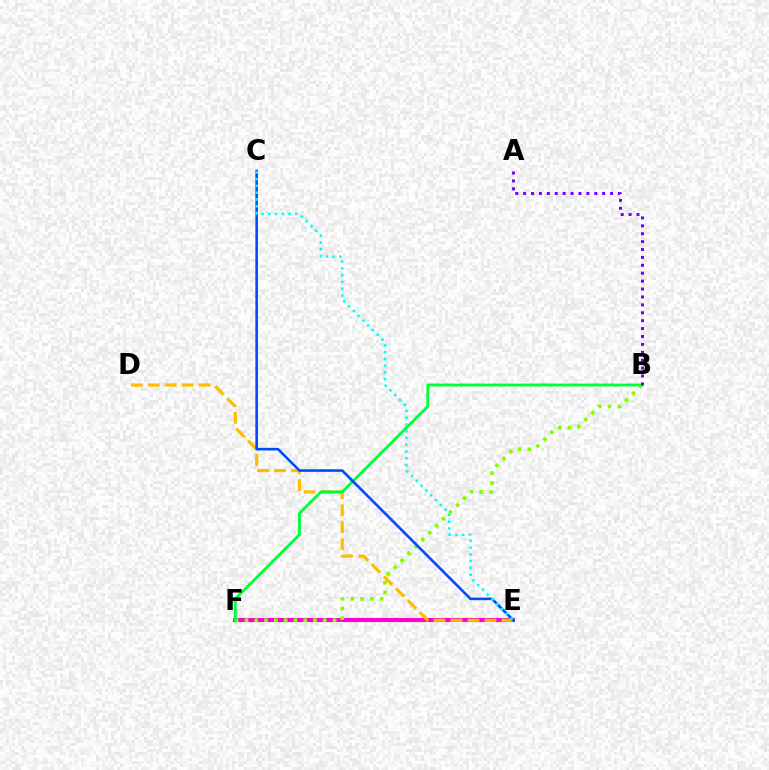{('E', 'F'): [{'color': '#ff0000', 'line_style': 'solid', 'thickness': 2.13}, {'color': '#ff00cf', 'line_style': 'solid', 'thickness': 2.95}], ('D', 'E'): [{'color': '#ffbd00', 'line_style': 'dashed', 'thickness': 2.31}], ('B', 'F'): [{'color': '#84ff00', 'line_style': 'dotted', 'thickness': 2.66}, {'color': '#00ff39', 'line_style': 'solid', 'thickness': 2.05}], ('C', 'E'): [{'color': '#004bff', 'line_style': 'solid', 'thickness': 1.87}, {'color': '#00fff6', 'line_style': 'dotted', 'thickness': 1.84}], ('A', 'B'): [{'color': '#7200ff', 'line_style': 'dotted', 'thickness': 2.15}]}